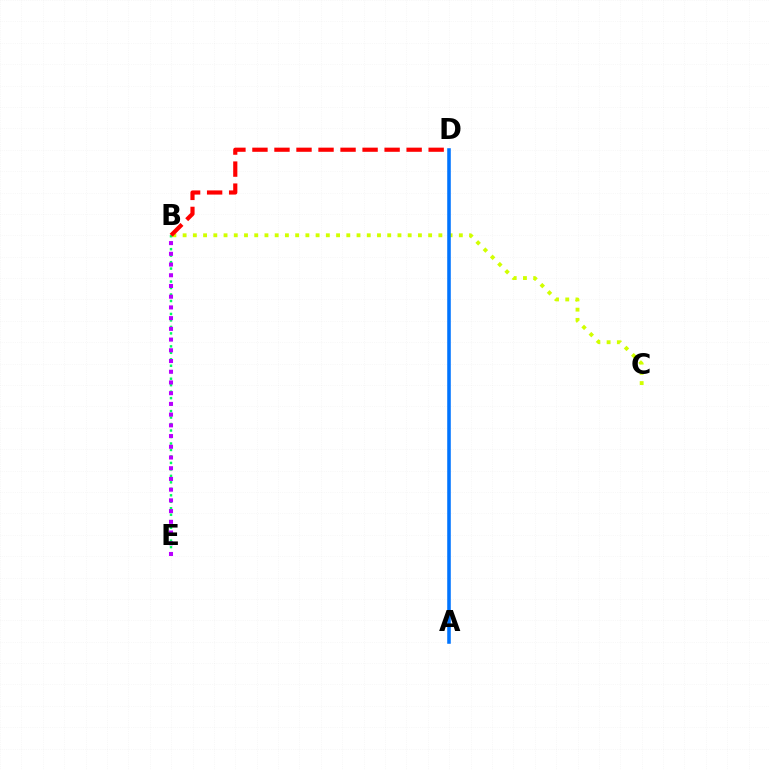{('B', 'C'): [{'color': '#d1ff00', 'line_style': 'dotted', 'thickness': 2.78}], ('A', 'D'): [{'color': '#0074ff', 'line_style': 'solid', 'thickness': 2.57}], ('B', 'E'): [{'color': '#00ff5c', 'line_style': 'dotted', 'thickness': 1.76}, {'color': '#b900ff', 'line_style': 'dotted', 'thickness': 2.91}], ('B', 'D'): [{'color': '#ff0000', 'line_style': 'dashed', 'thickness': 2.99}]}